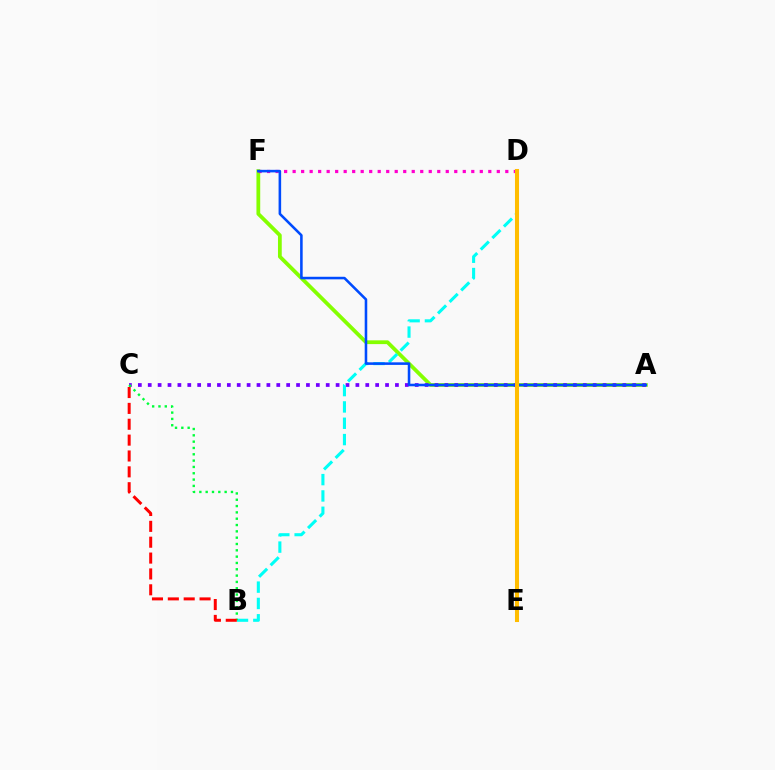{('A', 'F'): [{'color': '#84ff00', 'line_style': 'solid', 'thickness': 2.71}, {'color': '#004bff', 'line_style': 'solid', 'thickness': 1.85}], ('A', 'C'): [{'color': '#7200ff', 'line_style': 'dotted', 'thickness': 2.69}], ('D', 'F'): [{'color': '#ff00cf', 'line_style': 'dotted', 'thickness': 2.31}], ('B', 'D'): [{'color': '#00fff6', 'line_style': 'dashed', 'thickness': 2.22}], ('B', 'C'): [{'color': '#00ff39', 'line_style': 'dotted', 'thickness': 1.72}, {'color': '#ff0000', 'line_style': 'dashed', 'thickness': 2.16}], ('D', 'E'): [{'color': '#ffbd00', 'line_style': 'solid', 'thickness': 2.92}]}